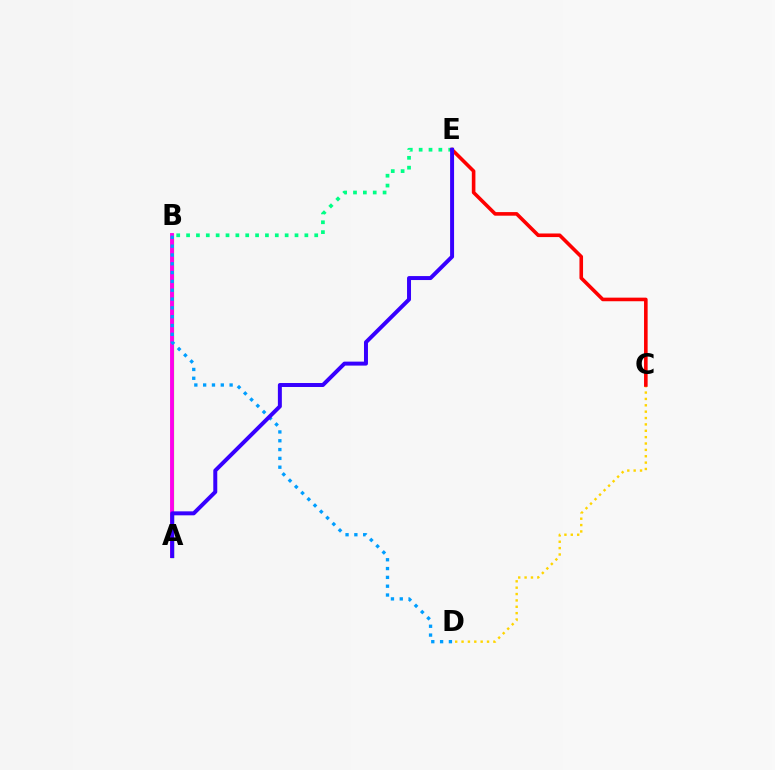{('C', 'D'): [{'color': '#ffd500', 'line_style': 'dotted', 'thickness': 1.73}], ('B', 'E'): [{'color': '#00ff86', 'line_style': 'dotted', 'thickness': 2.68}], ('A', 'B'): [{'color': '#4fff00', 'line_style': 'solid', 'thickness': 2.32}, {'color': '#ff00ed', 'line_style': 'solid', 'thickness': 2.8}], ('C', 'E'): [{'color': '#ff0000', 'line_style': 'solid', 'thickness': 2.59}], ('B', 'D'): [{'color': '#009eff', 'line_style': 'dotted', 'thickness': 2.4}], ('A', 'E'): [{'color': '#3700ff', 'line_style': 'solid', 'thickness': 2.86}]}